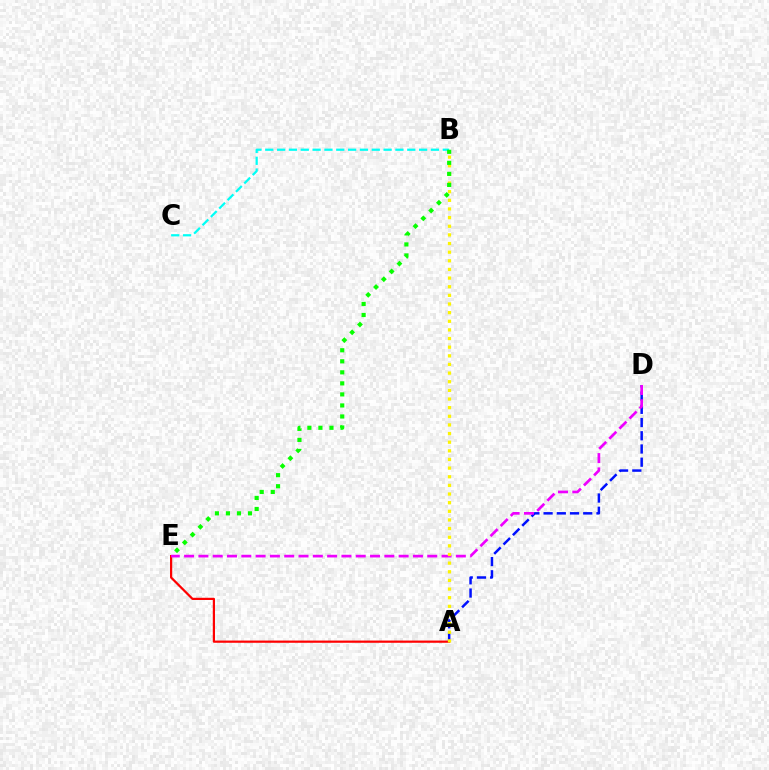{('A', 'E'): [{'color': '#ff0000', 'line_style': 'solid', 'thickness': 1.6}], ('A', 'D'): [{'color': '#0010ff', 'line_style': 'dashed', 'thickness': 1.8}], ('D', 'E'): [{'color': '#ee00ff', 'line_style': 'dashed', 'thickness': 1.94}], ('A', 'B'): [{'color': '#fcf500', 'line_style': 'dotted', 'thickness': 2.35}], ('B', 'C'): [{'color': '#00fff6', 'line_style': 'dashed', 'thickness': 1.61}], ('B', 'E'): [{'color': '#08ff00', 'line_style': 'dotted', 'thickness': 3.0}]}